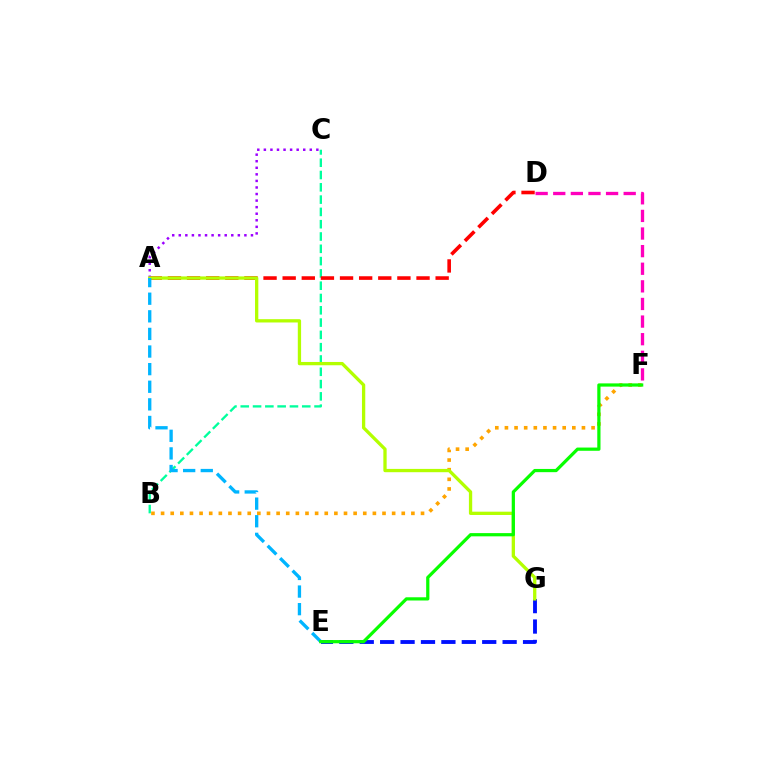{('B', 'C'): [{'color': '#00ff9d', 'line_style': 'dashed', 'thickness': 1.67}], ('A', 'D'): [{'color': '#ff0000', 'line_style': 'dashed', 'thickness': 2.6}], ('A', 'C'): [{'color': '#9b00ff', 'line_style': 'dotted', 'thickness': 1.78}], ('B', 'F'): [{'color': '#ffa500', 'line_style': 'dotted', 'thickness': 2.62}], ('D', 'F'): [{'color': '#ff00bd', 'line_style': 'dashed', 'thickness': 2.39}], ('E', 'G'): [{'color': '#0010ff', 'line_style': 'dashed', 'thickness': 2.77}], ('A', 'G'): [{'color': '#b3ff00', 'line_style': 'solid', 'thickness': 2.37}], ('A', 'E'): [{'color': '#00b5ff', 'line_style': 'dashed', 'thickness': 2.39}], ('E', 'F'): [{'color': '#08ff00', 'line_style': 'solid', 'thickness': 2.32}]}